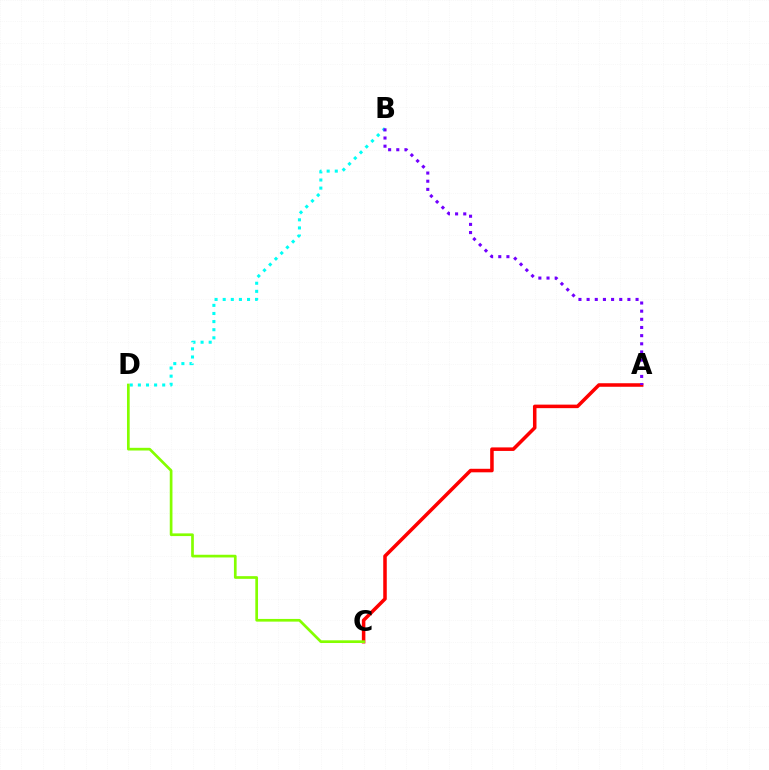{('A', 'C'): [{'color': '#ff0000', 'line_style': 'solid', 'thickness': 2.54}], ('B', 'D'): [{'color': '#00fff6', 'line_style': 'dotted', 'thickness': 2.2}], ('C', 'D'): [{'color': '#84ff00', 'line_style': 'solid', 'thickness': 1.94}], ('A', 'B'): [{'color': '#7200ff', 'line_style': 'dotted', 'thickness': 2.22}]}